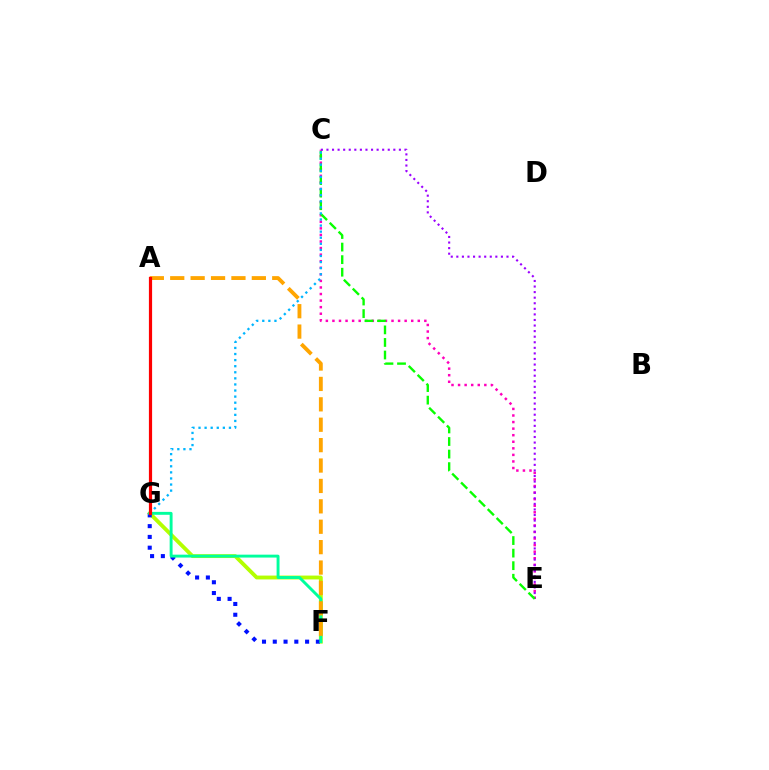{('C', 'E'): [{'color': '#ff00bd', 'line_style': 'dotted', 'thickness': 1.78}, {'color': '#9b00ff', 'line_style': 'dotted', 'thickness': 1.51}, {'color': '#08ff00', 'line_style': 'dashed', 'thickness': 1.71}], ('F', 'G'): [{'color': '#b3ff00', 'line_style': 'solid', 'thickness': 2.77}, {'color': '#0010ff', 'line_style': 'dotted', 'thickness': 2.93}, {'color': '#00ff9d', 'line_style': 'solid', 'thickness': 2.1}], ('C', 'G'): [{'color': '#00b5ff', 'line_style': 'dotted', 'thickness': 1.65}], ('A', 'F'): [{'color': '#ffa500', 'line_style': 'dashed', 'thickness': 2.77}], ('A', 'G'): [{'color': '#ff0000', 'line_style': 'solid', 'thickness': 2.3}]}